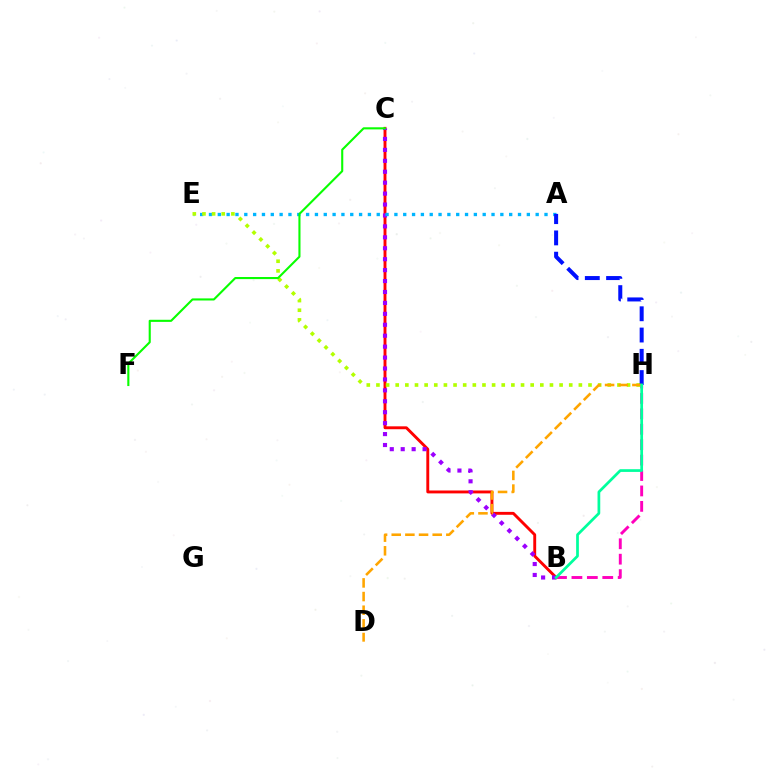{('B', 'C'): [{'color': '#ff0000', 'line_style': 'solid', 'thickness': 2.09}, {'color': '#9b00ff', 'line_style': 'dotted', 'thickness': 2.97}], ('A', 'E'): [{'color': '#00b5ff', 'line_style': 'dotted', 'thickness': 2.4}], ('E', 'H'): [{'color': '#b3ff00', 'line_style': 'dotted', 'thickness': 2.62}], ('A', 'H'): [{'color': '#0010ff', 'line_style': 'dashed', 'thickness': 2.89}], ('B', 'H'): [{'color': '#ff00bd', 'line_style': 'dashed', 'thickness': 2.09}, {'color': '#00ff9d', 'line_style': 'solid', 'thickness': 1.96}], ('D', 'H'): [{'color': '#ffa500', 'line_style': 'dashed', 'thickness': 1.86}], ('C', 'F'): [{'color': '#08ff00', 'line_style': 'solid', 'thickness': 1.51}]}